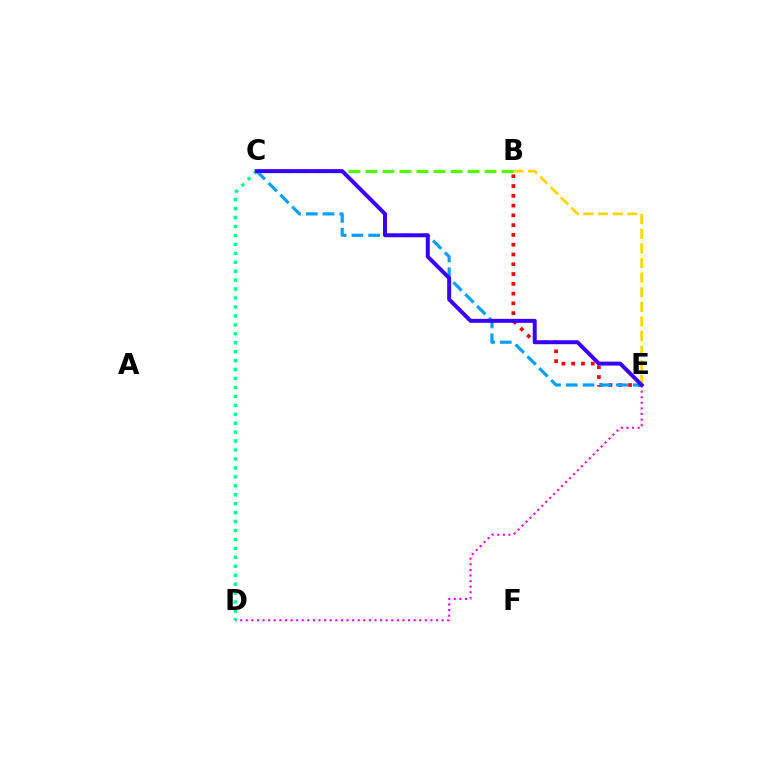{('B', 'E'): [{'color': '#ff0000', 'line_style': 'dotted', 'thickness': 2.66}, {'color': '#ffd500', 'line_style': 'dashed', 'thickness': 1.99}], ('C', 'E'): [{'color': '#009eff', 'line_style': 'dashed', 'thickness': 2.28}, {'color': '#3700ff', 'line_style': 'solid', 'thickness': 2.85}], ('D', 'E'): [{'color': '#ff00ed', 'line_style': 'dotted', 'thickness': 1.52}], ('B', 'C'): [{'color': '#4fff00', 'line_style': 'dashed', 'thickness': 2.31}], ('C', 'D'): [{'color': '#00ff86', 'line_style': 'dotted', 'thickness': 2.43}]}